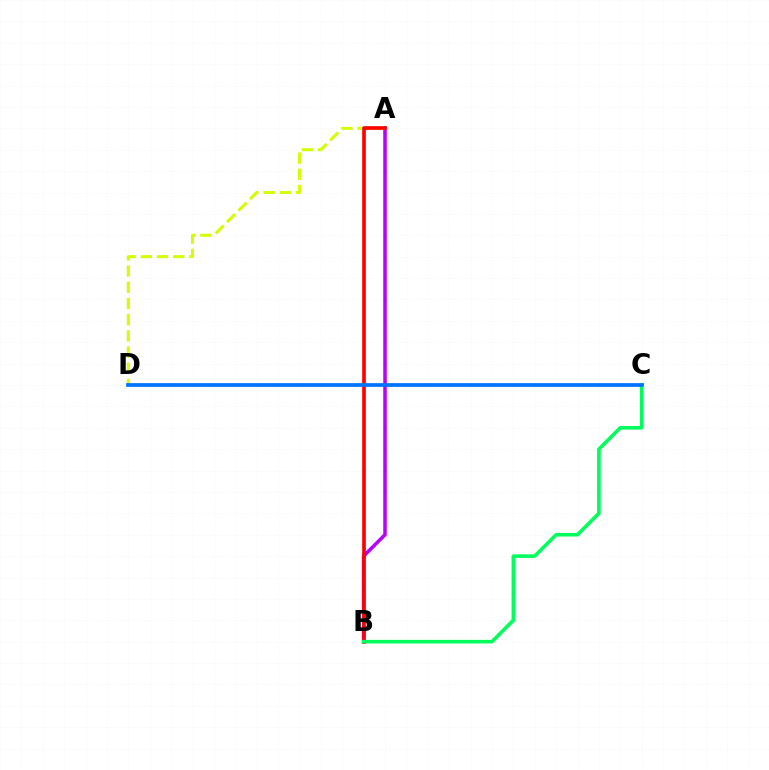{('A', 'B'): [{'color': '#b900ff', 'line_style': 'solid', 'thickness': 2.54}, {'color': '#ff0000', 'line_style': 'solid', 'thickness': 2.63}], ('A', 'D'): [{'color': '#d1ff00', 'line_style': 'dashed', 'thickness': 2.2}], ('B', 'C'): [{'color': '#00ff5c', 'line_style': 'solid', 'thickness': 2.58}], ('C', 'D'): [{'color': '#0074ff', 'line_style': 'solid', 'thickness': 2.68}]}